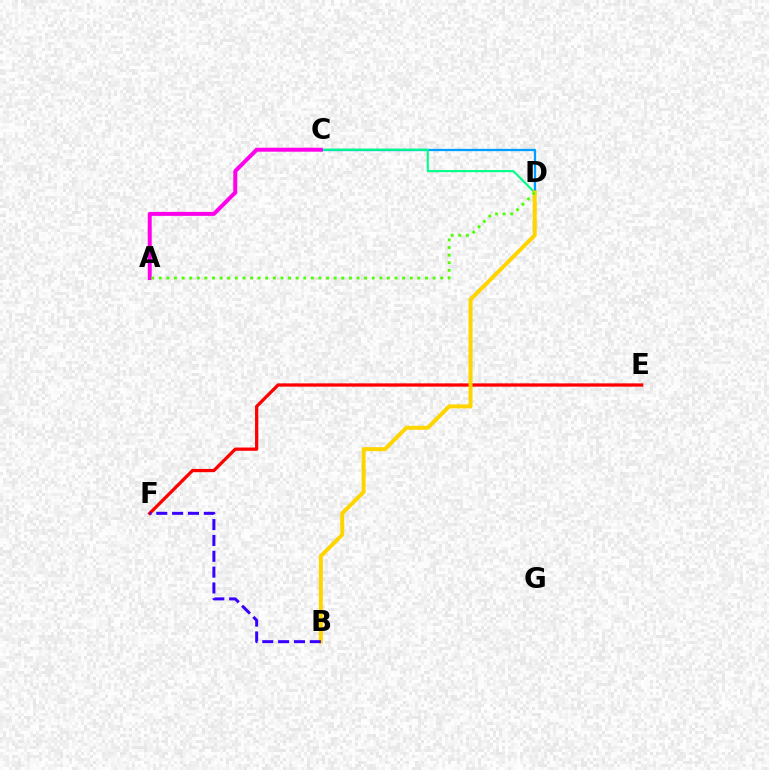{('C', 'D'): [{'color': '#009eff', 'line_style': 'solid', 'thickness': 1.66}, {'color': '#00ff86', 'line_style': 'solid', 'thickness': 1.51}], ('E', 'F'): [{'color': '#ff0000', 'line_style': 'solid', 'thickness': 2.35}], ('B', 'D'): [{'color': '#ffd500', 'line_style': 'solid', 'thickness': 2.88}], ('B', 'F'): [{'color': '#3700ff', 'line_style': 'dashed', 'thickness': 2.15}], ('A', 'C'): [{'color': '#ff00ed', 'line_style': 'solid', 'thickness': 2.86}], ('A', 'D'): [{'color': '#4fff00', 'line_style': 'dotted', 'thickness': 2.07}]}